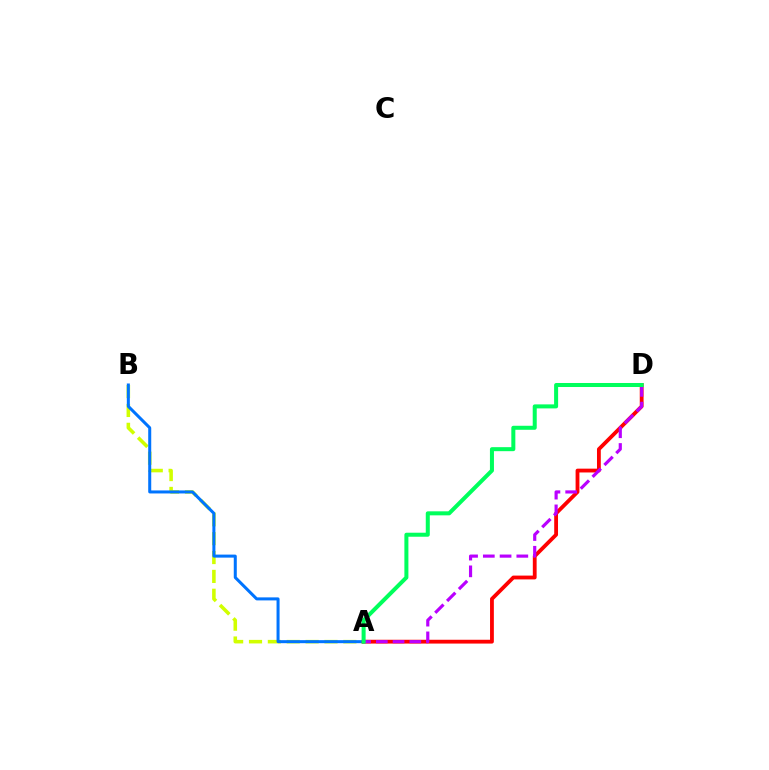{('A', 'B'): [{'color': '#d1ff00', 'line_style': 'dashed', 'thickness': 2.56}, {'color': '#0074ff', 'line_style': 'solid', 'thickness': 2.18}], ('A', 'D'): [{'color': '#ff0000', 'line_style': 'solid', 'thickness': 2.74}, {'color': '#b900ff', 'line_style': 'dashed', 'thickness': 2.28}, {'color': '#00ff5c', 'line_style': 'solid', 'thickness': 2.89}]}